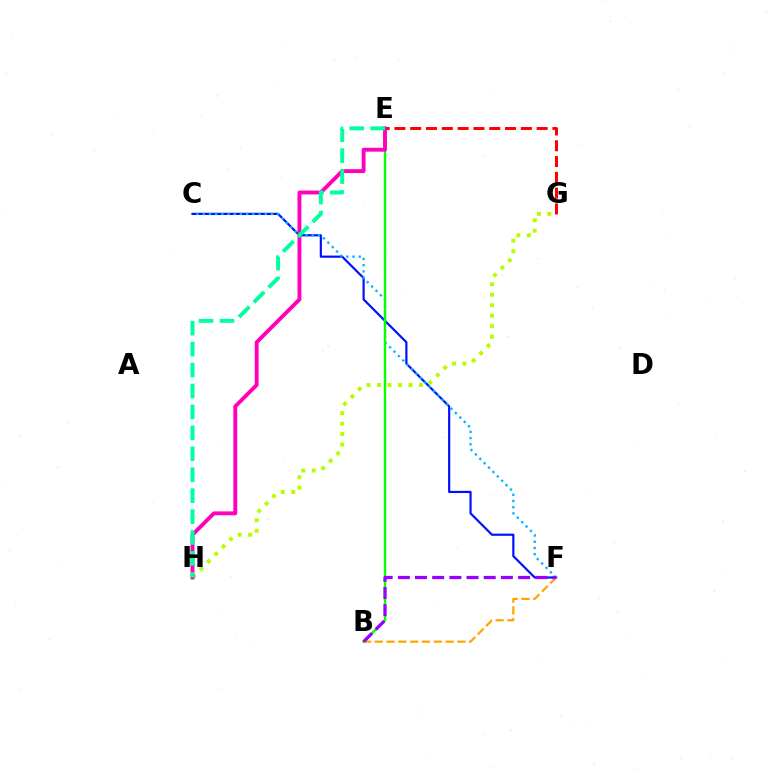{('C', 'F'): [{'color': '#0010ff', 'line_style': 'solid', 'thickness': 1.57}, {'color': '#00b5ff', 'line_style': 'dotted', 'thickness': 1.69}], ('B', 'F'): [{'color': '#ffa500', 'line_style': 'dashed', 'thickness': 1.6}, {'color': '#9b00ff', 'line_style': 'dashed', 'thickness': 2.33}], ('E', 'G'): [{'color': '#ff0000', 'line_style': 'dashed', 'thickness': 2.15}], ('B', 'E'): [{'color': '#08ff00', 'line_style': 'solid', 'thickness': 1.72}], ('G', 'H'): [{'color': '#b3ff00', 'line_style': 'dotted', 'thickness': 2.85}], ('E', 'H'): [{'color': '#ff00bd', 'line_style': 'solid', 'thickness': 2.8}, {'color': '#00ff9d', 'line_style': 'dashed', 'thickness': 2.84}]}